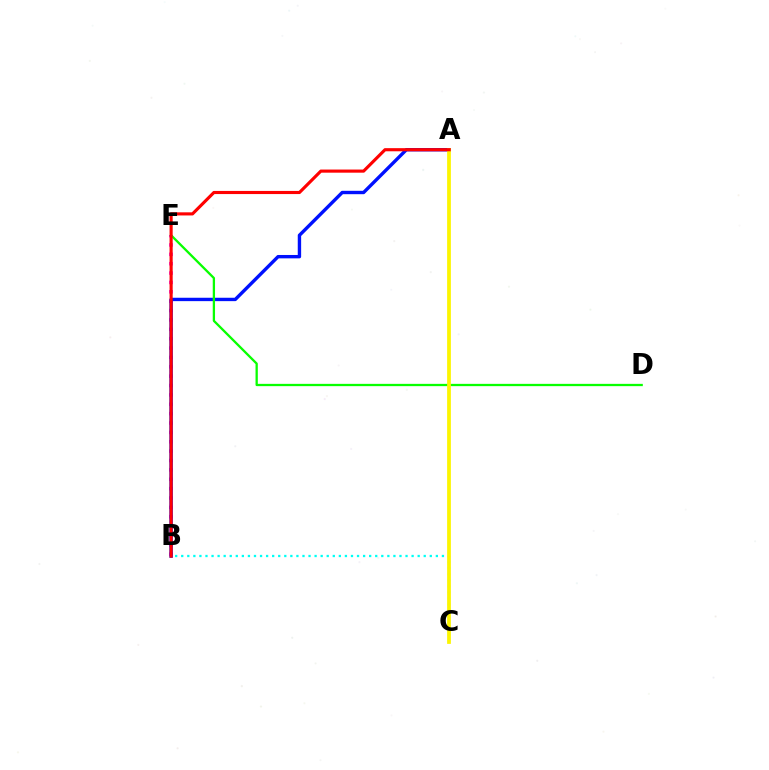{('B', 'C'): [{'color': '#00fff6', 'line_style': 'dotted', 'thickness': 1.65}], ('B', 'E'): [{'color': '#ee00ff', 'line_style': 'dotted', 'thickness': 2.55}], ('A', 'B'): [{'color': '#0010ff', 'line_style': 'solid', 'thickness': 2.43}, {'color': '#ff0000', 'line_style': 'solid', 'thickness': 2.25}], ('D', 'E'): [{'color': '#08ff00', 'line_style': 'solid', 'thickness': 1.65}], ('A', 'C'): [{'color': '#fcf500', 'line_style': 'solid', 'thickness': 2.71}]}